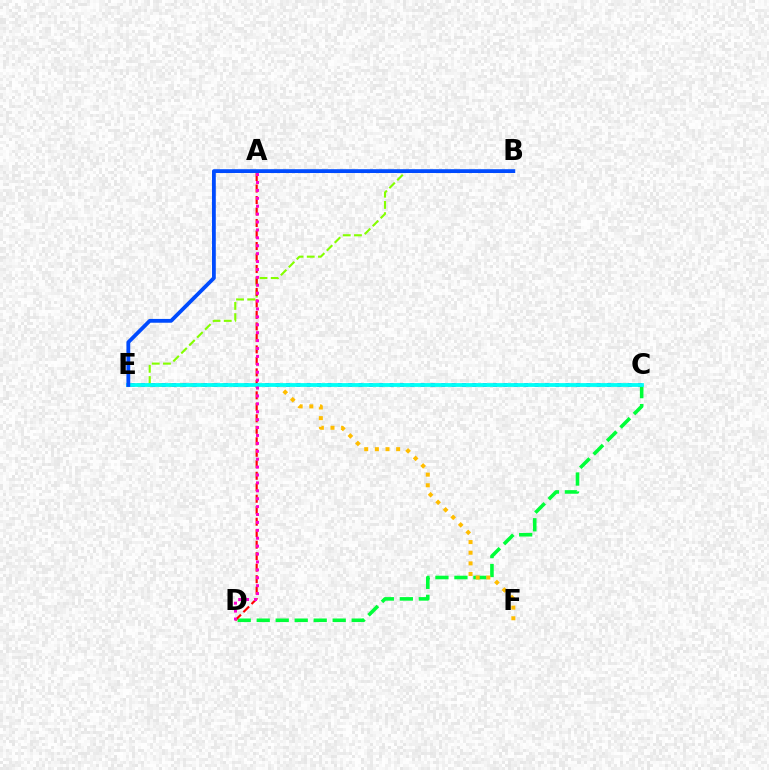{('C', 'D'): [{'color': '#00ff39', 'line_style': 'dashed', 'thickness': 2.58}], ('E', 'F'): [{'color': '#ffbd00', 'line_style': 'dotted', 'thickness': 2.89}], ('B', 'E'): [{'color': '#84ff00', 'line_style': 'dashed', 'thickness': 1.52}, {'color': '#004bff', 'line_style': 'solid', 'thickness': 2.74}], ('C', 'E'): [{'color': '#7200ff', 'line_style': 'dotted', 'thickness': 2.81}, {'color': '#00fff6', 'line_style': 'solid', 'thickness': 2.73}], ('A', 'D'): [{'color': '#ff0000', 'line_style': 'dashed', 'thickness': 1.56}, {'color': '#ff00cf', 'line_style': 'dotted', 'thickness': 2.15}]}